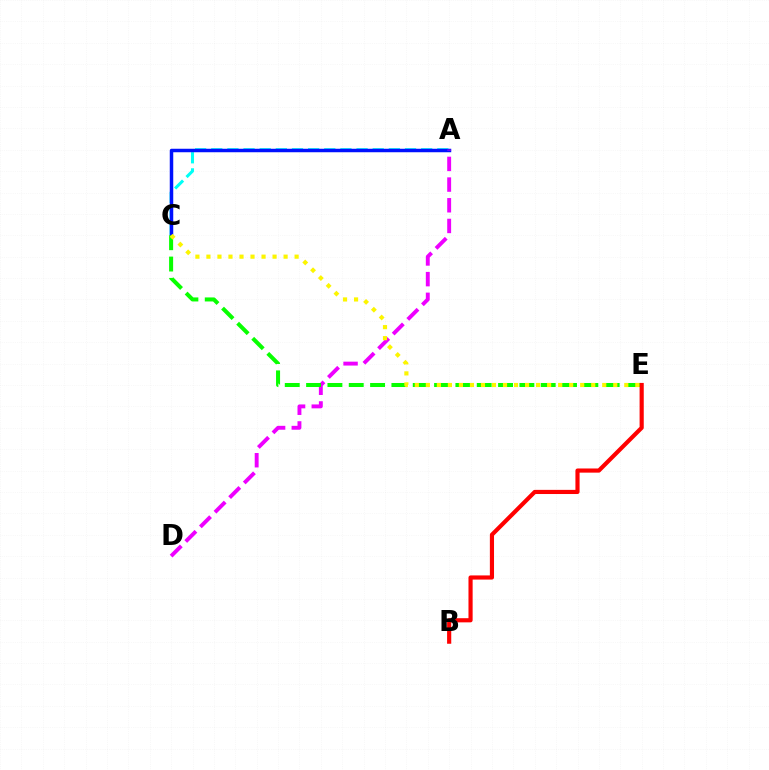{('A', 'C'): [{'color': '#00fff6', 'line_style': 'dashed', 'thickness': 2.19}, {'color': '#0010ff', 'line_style': 'solid', 'thickness': 2.51}], ('A', 'D'): [{'color': '#ee00ff', 'line_style': 'dashed', 'thickness': 2.81}], ('C', 'E'): [{'color': '#08ff00', 'line_style': 'dashed', 'thickness': 2.9}, {'color': '#fcf500', 'line_style': 'dotted', 'thickness': 3.0}], ('B', 'E'): [{'color': '#ff0000', 'line_style': 'solid', 'thickness': 2.99}]}